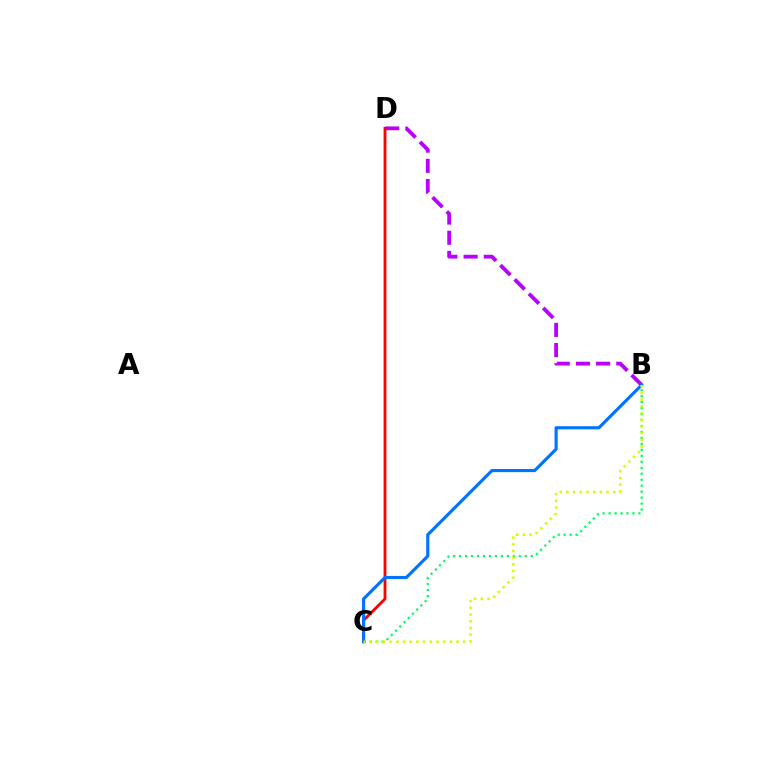{('B', 'C'): [{'color': '#00ff5c', 'line_style': 'dotted', 'thickness': 1.62}, {'color': '#0074ff', 'line_style': 'solid', 'thickness': 2.27}, {'color': '#d1ff00', 'line_style': 'dotted', 'thickness': 1.82}], ('B', 'D'): [{'color': '#b900ff', 'line_style': 'dashed', 'thickness': 2.74}], ('C', 'D'): [{'color': '#ff0000', 'line_style': 'solid', 'thickness': 2.04}]}